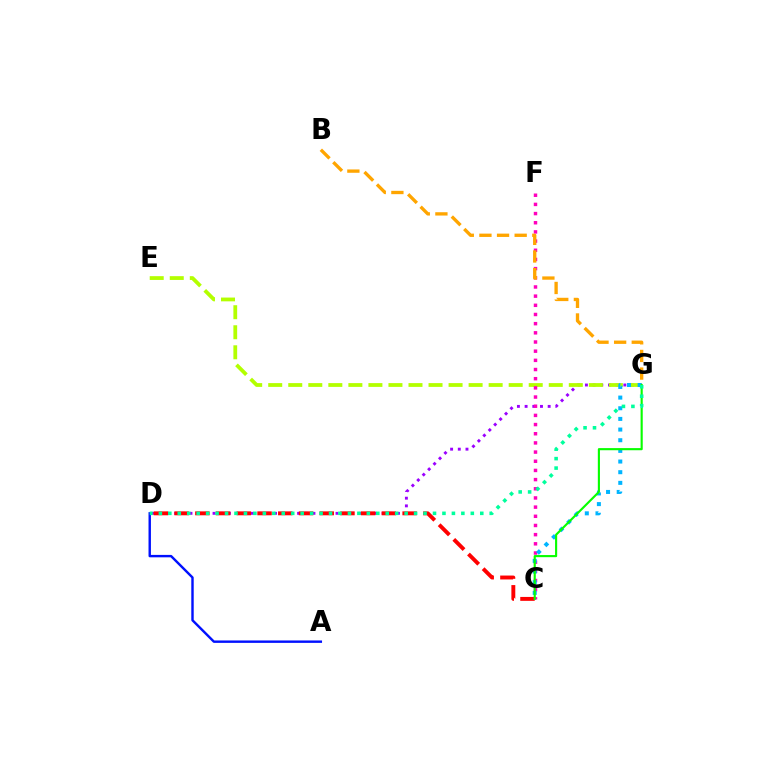{('D', 'G'): [{'color': '#9b00ff', 'line_style': 'dotted', 'thickness': 2.09}, {'color': '#00ff9d', 'line_style': 'dotted', 'thickness': 2.57}], ('E', 'G'): [{'color': '#b3ff00', 'line_style': 'dashed', 'thickness': 2.72}], ('C', 'F'): [{'color': '#ff00bd', 'line_style': 'dotted', 'thickness': 2.49}], ('B', 'G'): [{'color': '#ffa500', 'line_style': 'dashed', 'thickness': 2.39}], ('C', 'G'): [{'color': '#00b5ff', 'line_style': 'dotted', 'thickness': 2.9}, {'color': '#08ff00', 'line_style': 'solid', 'thickness': 1.54}], ('C', 'D'): [{'color': '#ff0000', 'line_style': 'dashed', 'thickness': 2.82}], ('A', 'D'): [{'color': '#0010ff', 'line_style': 'solid', 'thickness': 1.74}]}